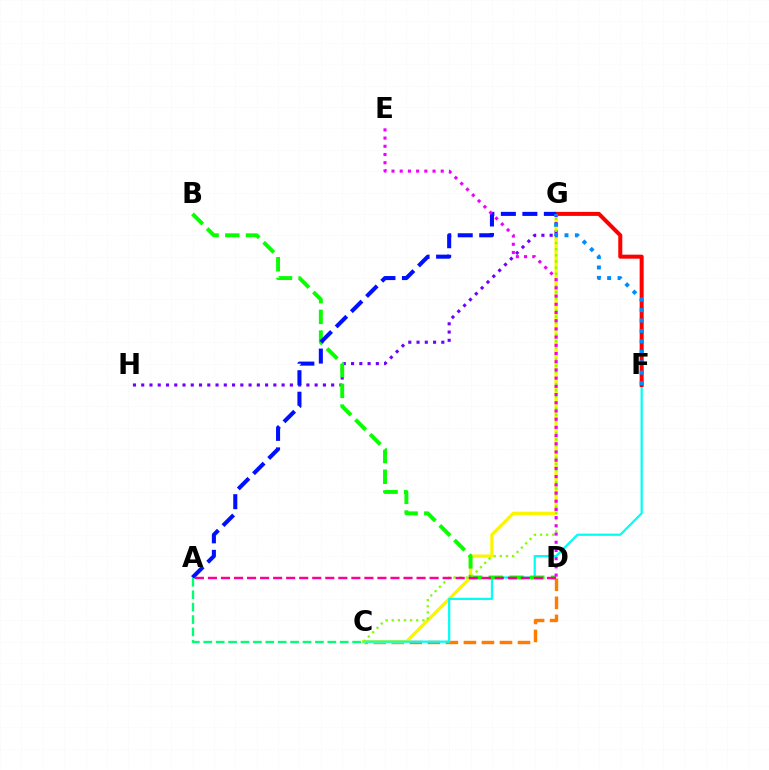{('C', 'D'): [{'color': '#ff7c00', 'line_style': 'dashed', 'thickness': 2.45}], ('C', 'G'): [{'color': '#fcf500', 'line_style': 'solid', 'thickness': 2.37}, {'color': '#84ff00', 'line_style': 'dotted', 'thickness': 1.67}], ('C', 'F'): [{'color': '#00fff6', 'line_style': 'solid', 'thickness': 1.61}], ('G', 'H'): [{'color': '#7200ff', 'line_style': 'dotted', 'thickness': 2.24}], ('B', 'D'): [{'color': '#08ff00', 'line_style': 'dashed', 'thickness': 2.81}], ('F', 'G'): [{'color': '#ff0000', 'line_style': 'solid', 'thickness': 2.89}, {'color': '#008cff', 'line_style': 'dotted', 'thickness': 2.83}], ('A', 'G'): [{'color': '#0010ff', 'line_style': 'dashed', 'thickness': 2.92}], ('D', 'E'): [{'color': '#ee00ff', 'line_style': 'dotted', 'thickness': 2.23}], ('A', 'D'): [{'color': '#ff0094', 'line_style': 'dashed', 'thickness': 1.77}], ('A', 'C'): [{'color': '#00ff74', 'line_style': 'dashed', 'thickness': 1.69}]}